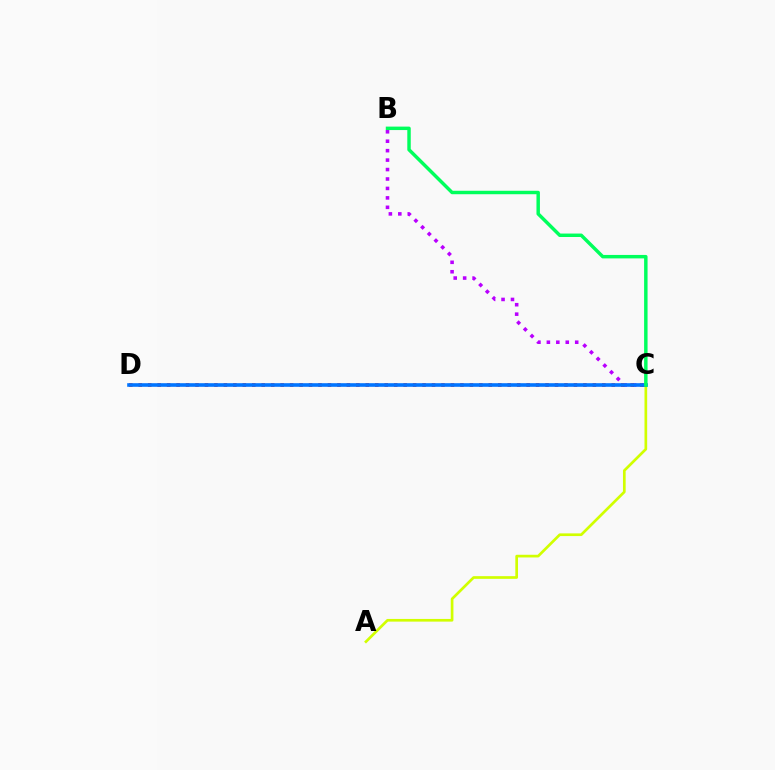{('B', 'C'): [{'color': '#b900ff', 'line_style': 'dotted', 'thickness': 2.57}, {'color': '#00ff5c', 'line_style': 'solid', 'thickness': 2.49}], ('A', 'C'): [{'color': '#d1ff00', 'line_style': 'solid', 'thickness': 1.93}], ('C', 'D'): [{'color': '#ff0000', 'line_style': 'dotted', 'thickness': 2.57}, {'color': '#0074ff', 'line_style': 'solid', 'thickness': 2.6}]}